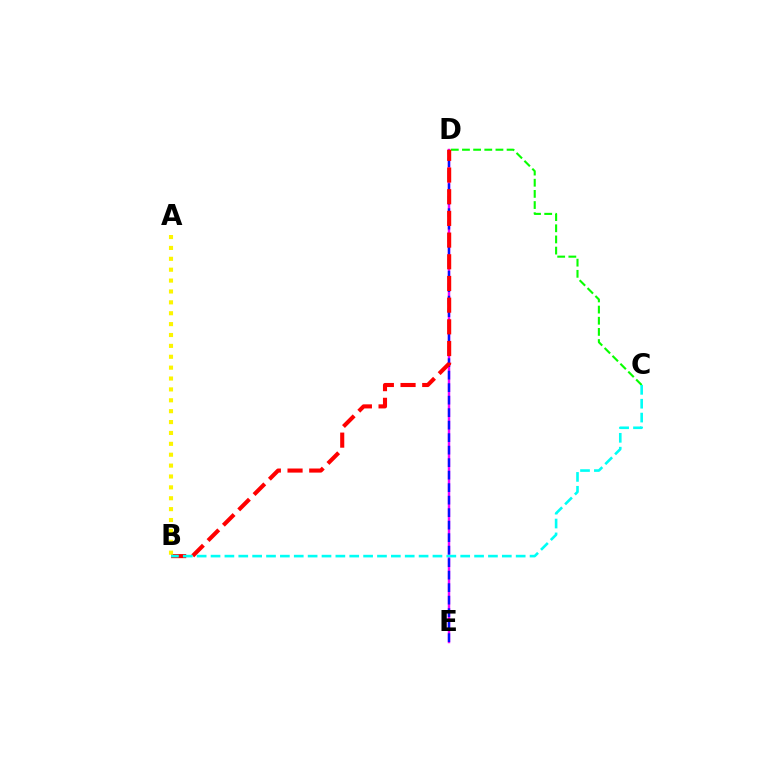{('D', 'E'): [{'color': '#ee00ff', 'line_style': 'solid', 'thickness': 1.77}, {'color': '#0010ff', 'line_style': 'dashed', 'thickness': 1.7}], ('C', 'D'): [{'color': '#08ff00', 'line_style': 'dashed', 'thickness': 1.52}], ('B', 'D'): [{'color': '#ff0000', 'line_style': 'dashed', 'thickness': 2.95}], ('A', 'B'): [{'color': '#fcf500', 'line_style': 'dotted', 'thickness': 2.96}], ('B', 'C'): [{'color': '#00fff6', 'line_style': 'dashed', 'thickness': 1.88}]}